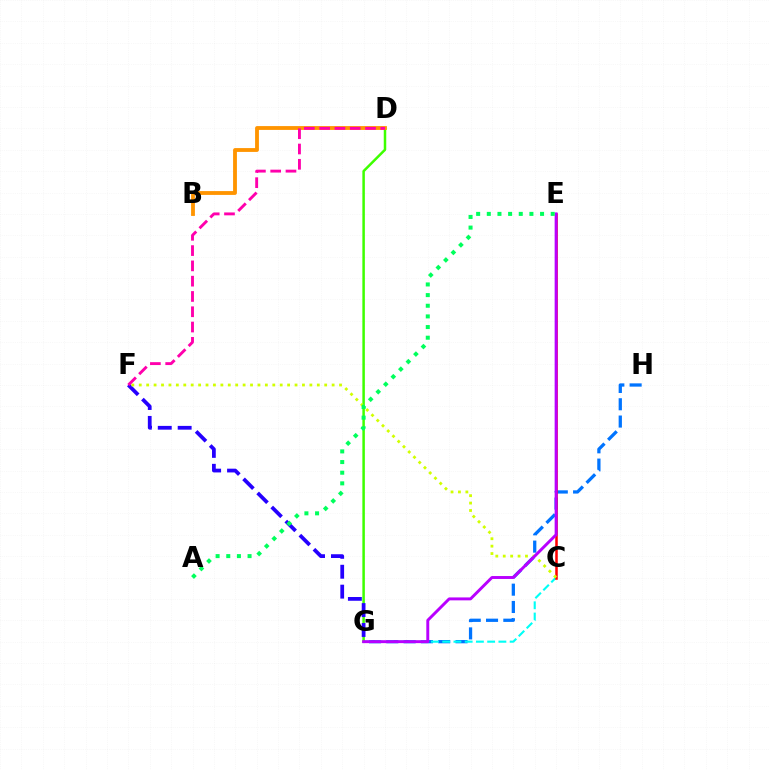{('G', 'H'): [{'color': '#0074ff', 'line_style': 'dashed', 'thickness': 2.35}], ('C', 'G'): [{'color': '#00fff6', 'line_style': 'dashed', 'thickness': 1.53}], ('C', 'E'): [{'color': '#ff0000', 'line_style': 'solid', 'thickness': 1.82}], ('D', 'G'): [{'color': '#3dff00', 'line_style': 'solid', 'thickness': 1.8}], ('B', 'D'): [{'color': '#ff9400', 'line_style': 'solid', 'thickness': 2.76}], ('F', 'G'): [{'color': '#2500ff', 'line_style': 'dashed', 'thickness': 2.7}], ('C', 'F'): [{'color': '#d1ff00', 'line_style': 'dotted', 'thickness': 2.02}], ('E', 'G'): [{'color': '#b900ff', 'line_style': 'solid', 'thickness': 2.11}], ('D', 'F'): [{'color': '#ff00ac', 'line_style': 'dashed', 'thickness': 2.08}], ('A', 'E'): [{'color': '#00ff5c', 'line_style': 'dotted', 'thickness': 2.89}]}